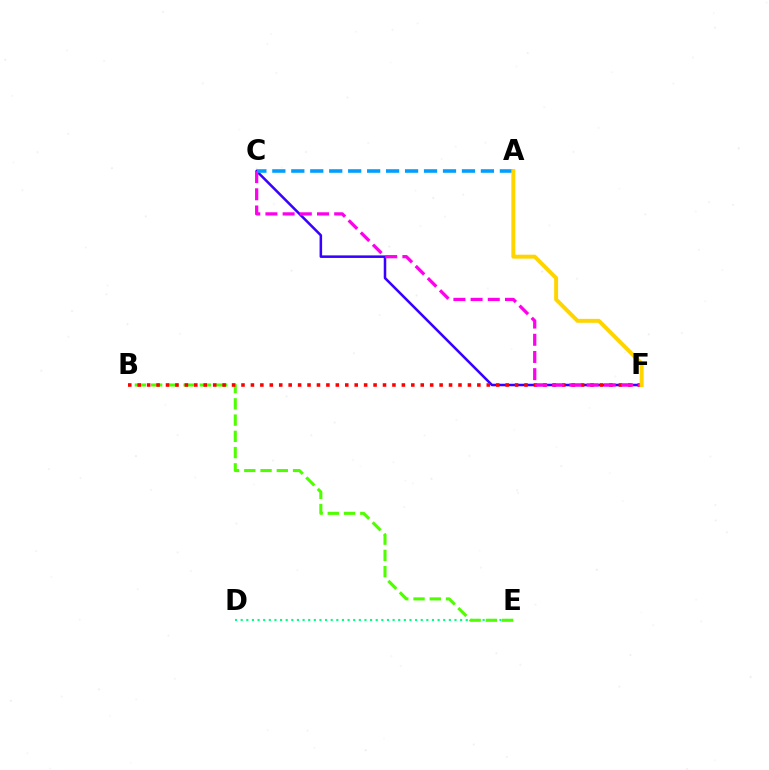{('D', 'E'): [{'color': '#00ff86', 'line_style': 'dotted', 'thickness': 1.53}], ('C', 'F'): [{'color': '#3700ff', 'line_style': 'solid', 'thickness': 1.82}, {'color': '#ff00ed', 'line_style': 'dashed', 'thickness': 2.33}], ('B', 'E'): [{'color': '#4fff00', 'line_style': 'dashed', 'thickness': 2.21}], ('B', 'F'): [{'color': '#ff0000', 'line_style': 'dotted', 'thickness': 2.56}], ('A', 'C'): [{'color': '#009eff', 'line_style': 'dashed', 'thickness': 2.58}], ('A', 'F'): [{'color': '#ffd500', 'line_style': 'solid', 'thickness': 2.85}]}